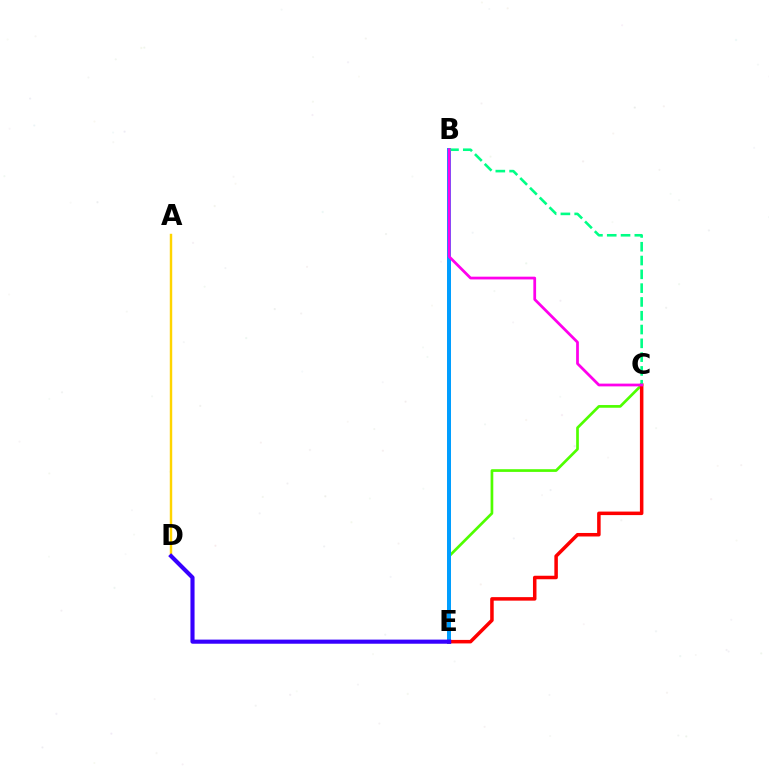{('C', 'E'): [{'color': '#4fff00', 'line_style': 'solid', 'thickness': 1.94}, {'color': '#ff0000', 'line_style': 'solid', 'thickness': 2.53}], ('B', 'E'): [{'color': '#009eff', 'line_style': 'solid', 'thickness': 2.87}], ('B', 'C'): [{'color': '#00ff86', 'line_style': 'dashed', 'thickness': 1.87}, {'color': '#ff00ed', 'line_style': 'solid', 'thickness': 1.98}], ('A', 'D'): [{'color': '#ffd500', 'line_style': 'solid', 'thickness': 1.75}], ('D', 'E'): [{'color': '#3700ff', 'line_style': 'solid', 'thickness': 2.97}]}